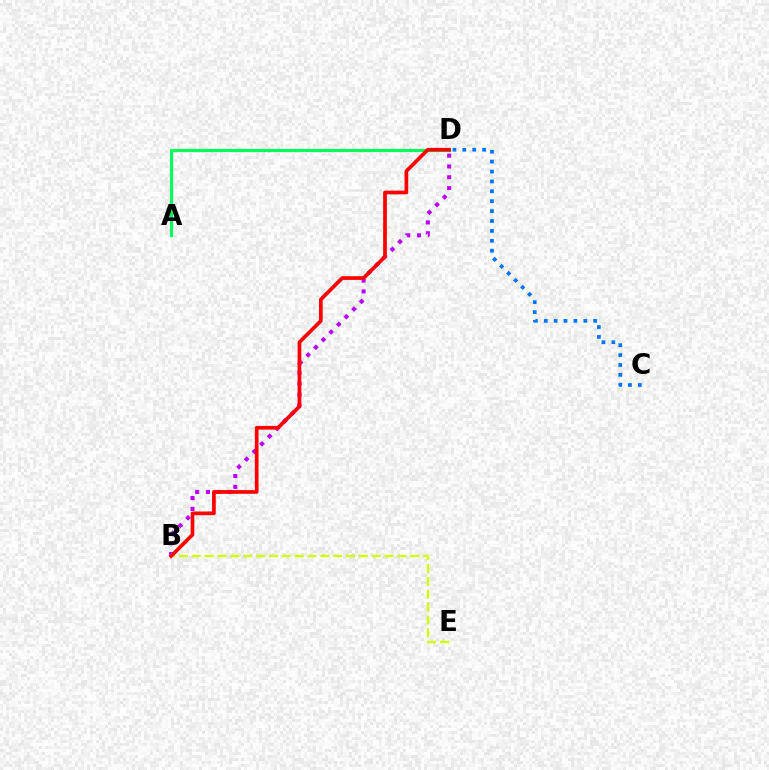{('B', 'E'): [{'color': '#d1ff00', 'line_style': 'dashed', 'thickness': 1.75}], ('A', 'D'): [{'color': '#00ff5c', 'line_style': 'solid', 'thickness': 2.27}], ('B', 'D'): [{'color': '#b900ff', 'line_style': 'dotted', 'thickness': 2.94}, {'color': '#ff0000', 'line_style': 'solid', 'thickness': 2.66}], ('C', 'D'): [{'color': '#0074ff', 'line_style': 'dotted', 'thickness': 2.69}]}